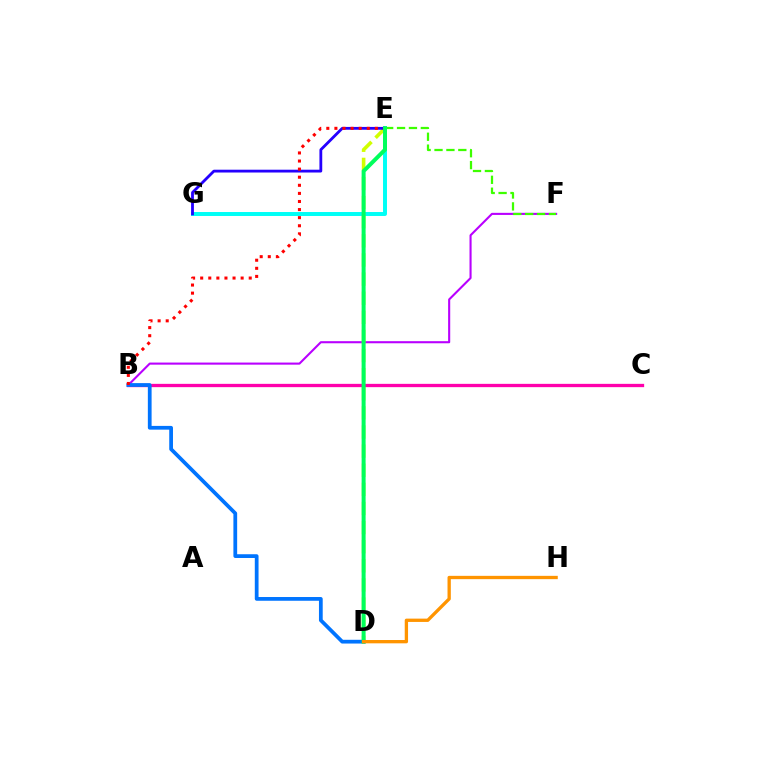{('B', 'F'): [{'color': '#b900ff', 'line_style': 'solid', 'thickness': 1.51}], ('B', 'C'): [{'color': '#ff00ac', 'line_style': 'solid', 'thickness': 2.38}], ('E', 'G'): [{'color': '#00fff6', 'line_style': 'solid', 'thickness': 2.85}, {'color': '#2500ff', 'line_style': 'solid', 'thickness': 2.02}], ('D', 'E'): [{'color': '#d1ff00', 'line_style': 'dashed', 'thickness': 2.6}, {'color': '#00ff5c', 'line_style': 'solid', 'thickness': 2.87}], ('B', 'D'): [{'color': '#0074ff', 'line_style': 'solid', 'thickness': 2.7}], ('E', 'F'): [{'color': '#3dff00', 'line_style': 'dashed', 'thickness': 1.62}], ('B', 'E'): [{'color': '#ff0000', 'line_style': 'dotted', 'thickness': 2.2}], ('D', 'H'): [{'color': '#ff9400', 'line_style': 'solid', 'thickness': 2.38}]}